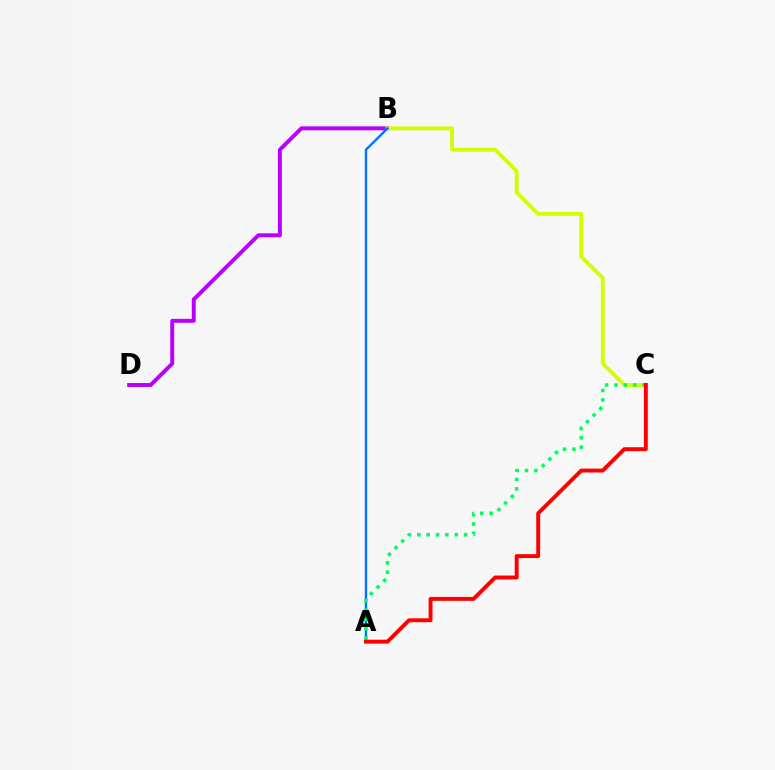{('B', 'D'): [{'color': '#b900ff', 'line_style': 'solid', 'thickness': 2.83}], ('B', 'C'): [{'color': '#d1ff00', 'line_style': 'solid', 'thickness': 2.76}], ('A', 'B'): [{'color': '#0074ff', 'line_style': 'solid', 'thickness': 1.7}], ('A', 'C'): [{'color': '#00ff5c', 'line_style': 'dotted', 'thickness': 2.55}, {'color': '#ff0000', 'line_style': 'solid', 'thickness': 2.82}]}